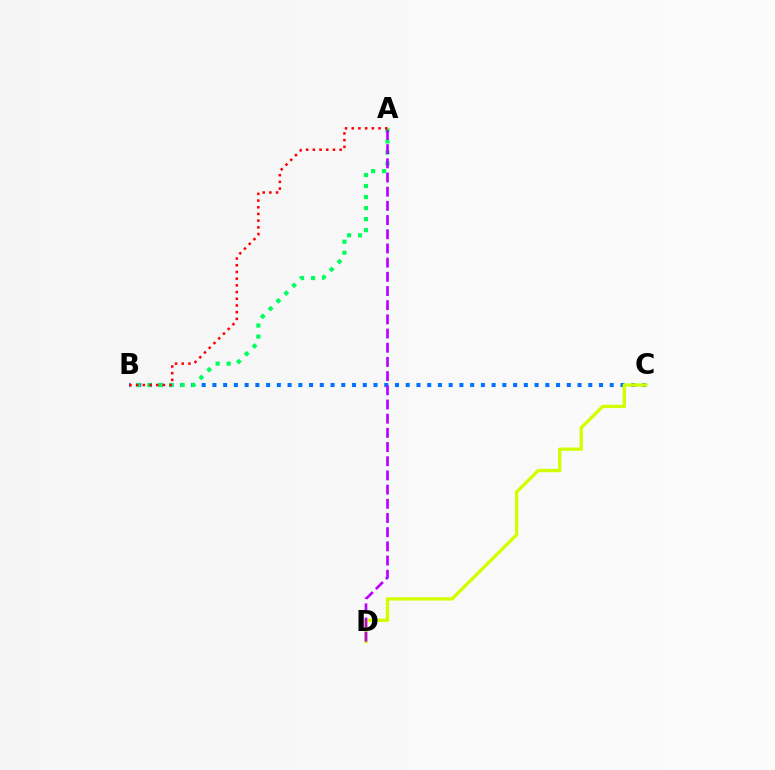{('B', 'C'): [{'color': '#0074ff', 'line_style': 'dotted', 'thickness': 2.92}], ('C', 'D'): [{'color': '#d1ff00', 'line_style': 'solid', 'thickness': 2.41}], ('A', 'B'): [{'color': '#00ff5c', 'line_style': 'dotted', 'thickness': 2.99}, {'color': '#ff0000', 'line_style': 'dotted', 'thickness': 1.82}], ('A', 'D'): [{'color': '#b900ff', 'line_style': 'dashed', 'thickness': 1.93}]}